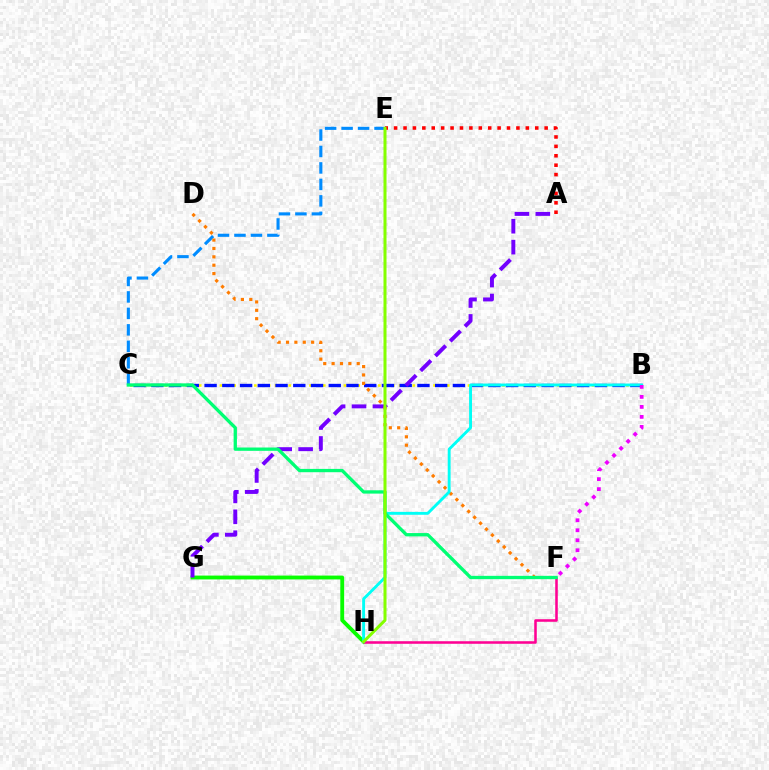{('B', 'C'): [{'color': '#fcf500', 'line_style': 'dotted', 'thickness': 1.87}, {'color': '#0010ff', 'line_style': 'dashed', 'thickness': 2.41}], ('G', 'H'): [{'color': '#08ff00', 'line_style': 'solid', 'thickness': 2.77}], ('A', 'E'): [{'color': '#ff0000', 'line_style': 'dotted', 'thickness': 2.56}], ('C', 'E'): [{'color': '#008cff', 'line_style': 'dashed', 'thickness': 2.24}], ('F', 'H'): [{'color': '#ff0094', 'line_style': 'solid', 'thickness': 1.83}], ('A', 'G'): [{'color': '#7200ff', 'line_style': 'dashed', 'thickness': 2.84}], ('D', 'F'): [{'color': '#ff7c00', 'line_style': 'dotted', 'thickness': 2.27}], ('B', 'H'): [{'color': '#00fff6', 'line_style': 'solid', 'thickness': 2.08}], ('C', 'F'): [{'color': '#00ff74', 'line_style': 'solid', 'thickness': 2.38}], ('E', 'H'): [{'color': '#84ff00', 'line_style': 'solid', 'thickness': 2.18}], ('B', 'F'): [{'color': '#ee00ff', 'line_style': 'dotted', 'thickness': 2.72}]}